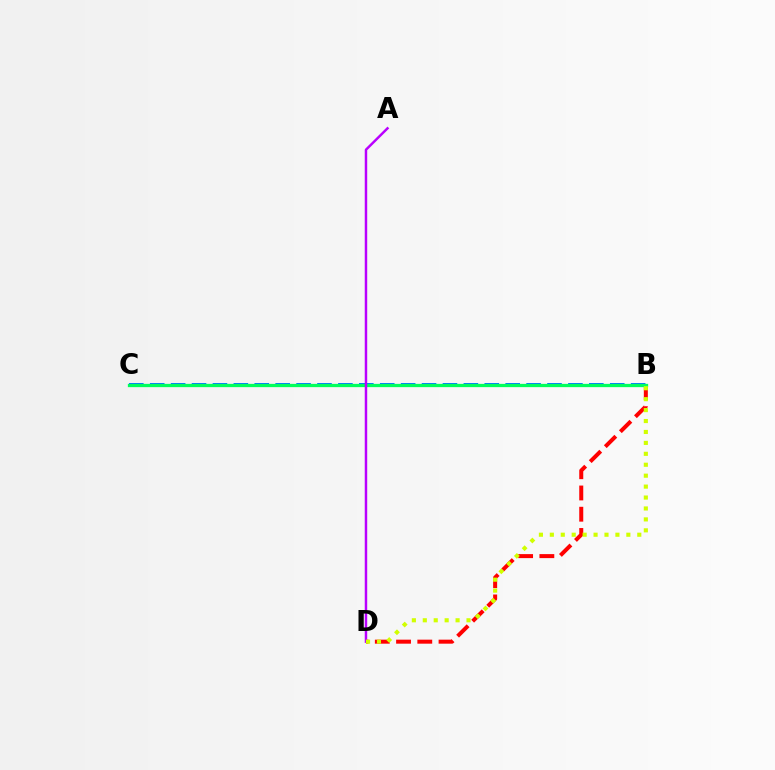{('B', 'D'): [{'color': '#ff0000', 'line_style': 'dashed', 'thickness': 2.89}, {'color': '#d1ff00', 'line_style': 'dotted', 'thickness': 2.97}], ('B', 'C'): [{'color': '#0074ff', 'line_style': 'dashed', 'thickness': 2.84}, {'color': '#00ff5c', 'line_style': 'solid', 'thickness': 2.36}], ('A', 'D'): [{'color': '#b900ff', 'line_style': 'solid', 'thickness': 1.77}]}